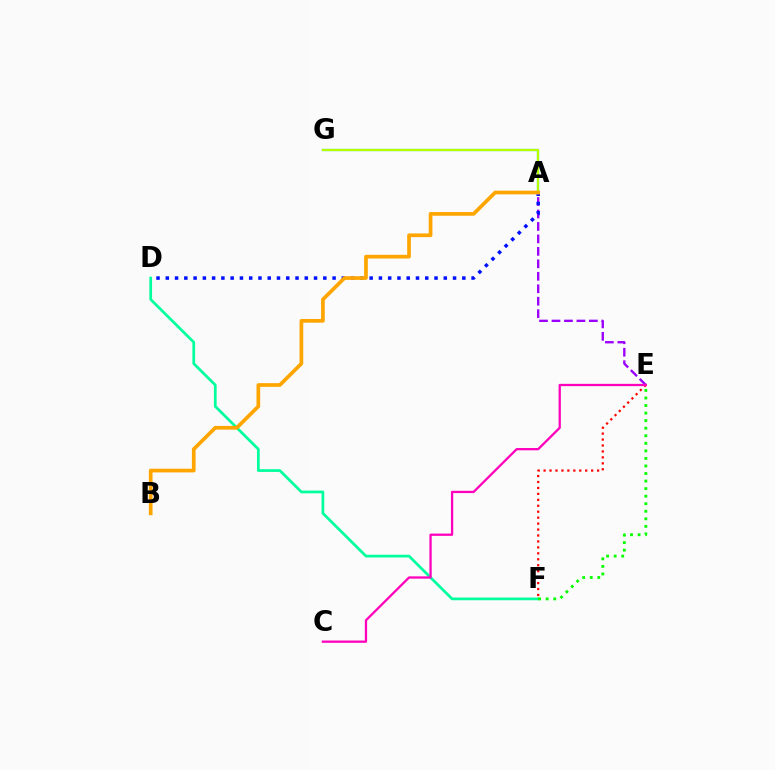{('A', 'E'): [{'color': '#9b00ff', 'line_style': 'dashed', 'thickness': 1.69}], ('A', 'D'): [{'color': '#0010ff', 'line_style': 'dotted', 'thickness': 2.52}], ('D', 'F'): [{'color': '#00ff9d', 'line_style': 'solid', 'thickness': 1.96}], ('A', 'G'): [{'color': '#00b5ff', 'line_style': 'solid', 'thickness': 1.57}, {'color': '#b3ff00', 'line_style': 'solid', 'thickness': 1.6}], ('A', 'B'): [{'color': '#ffa500', 'line_style': 'solid', 'thickness': 2.66}], ('E', 'F'): [{'color': '#ff0000', 'line_style': 'dotted', 'thickness': 1.62}, {'color': '#08ff00', 'line_style': 'dotted', 'thickness': 2.05}], ('C', 'E'): [{'color': '#ff00bd', 'line_style': 'solid', 'thickness': 1.64}]}